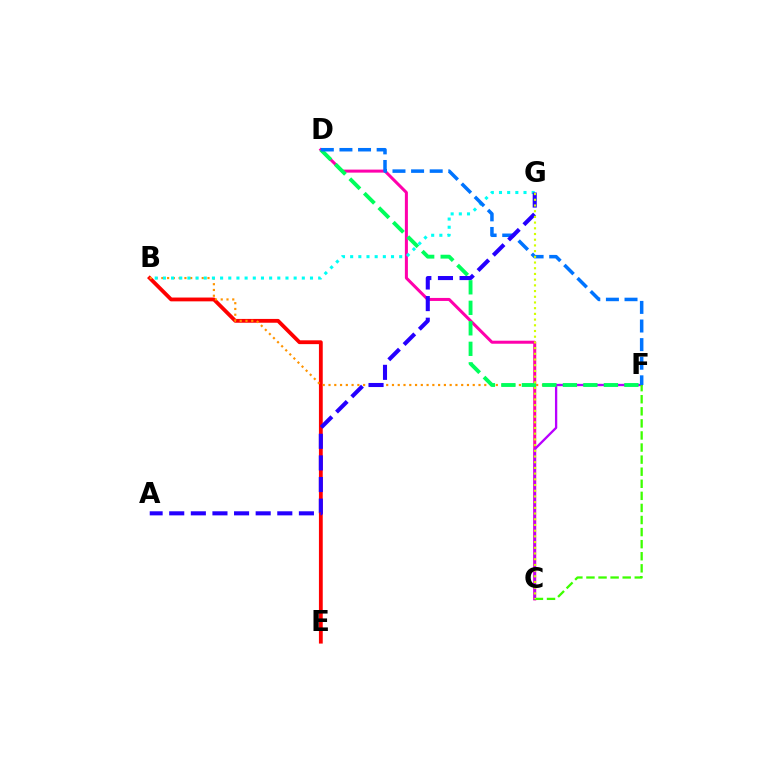{('B', 'E'): [{'color': '#ff0000', 'line_style': 'solid', 'thickness': 2.74}], ('B', 'F'): [{'color': '#ff9400', 'line_style': 'dotted', 'thickness': 1.57}], ('C', 'D'): [{'color': '#ff00ac', 'line_style': 'solid', 'thickness': 2.17}], ('C', 'F'): [{'color': '#b900ff', 'line_style': 'solid', 'thickness': 1.66}, {'color': '#3dff00', 'line_style': 'dashed', 'thickness': 1.64}], ('D', 'F'): [{'color': '#00ff5c', 'line_style': 'dashed', 'thickness': 2.78}, {'color': '#0074ff', 'line_style': 'dashed', 'thickness': 2.53}], ('B', 'G'): [{'color': '#00fff6', 'line_style': 'dotted', 'thickness': 2.22}], ('A', 'G'): [{'color': '#2500ff', 'line_style': 'dashed', 'thickness': 2.94}], ('C', 'G'): [{'color': '#d1ff00', 'line_style': 'dotted', 'thickness': 1.55}]}